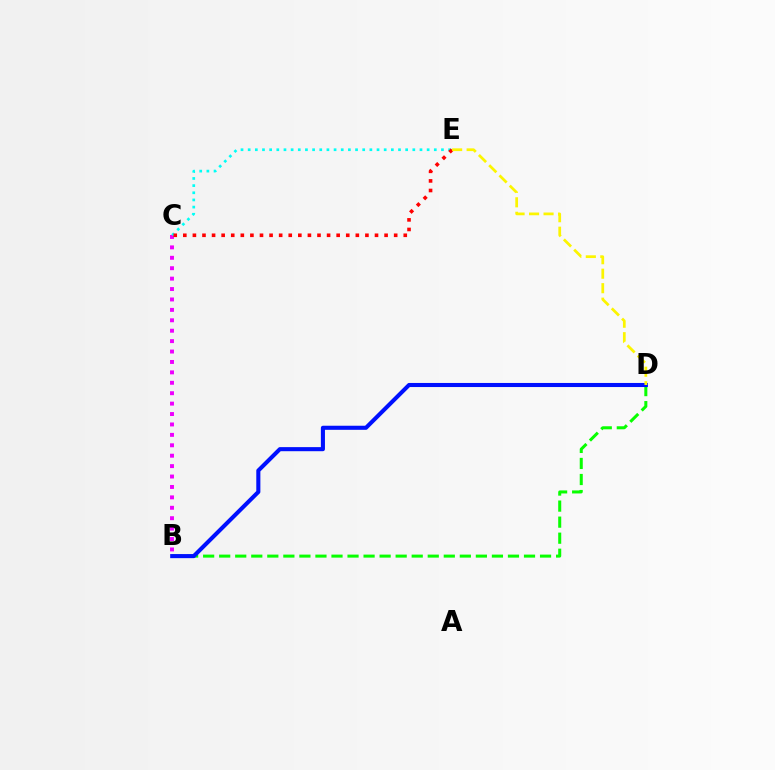{('B', 'C'): [{'color': '#ee00ff', 'line_style': 'dotted', 'thickness': 2.83}], ('B', 'D'): [{'color': '#08ff00', 'line_style': 'dashed', 'thickness': 2.18}, {'color': '#0010ff', 'line_style': 'solid', 'thickness': 2.94}], ('C', 'E'): [{'color': '#00fff6', 'line_style': 'dotted', 'thickness': 1.94}, {'color': '#ff0000', 'line_style': 'dotted', 'thickness': 2.6}], ('D', 'E'): [{'color': '#fcf500', 'line_style': 'dashed', 'thickness': 1.97}]}